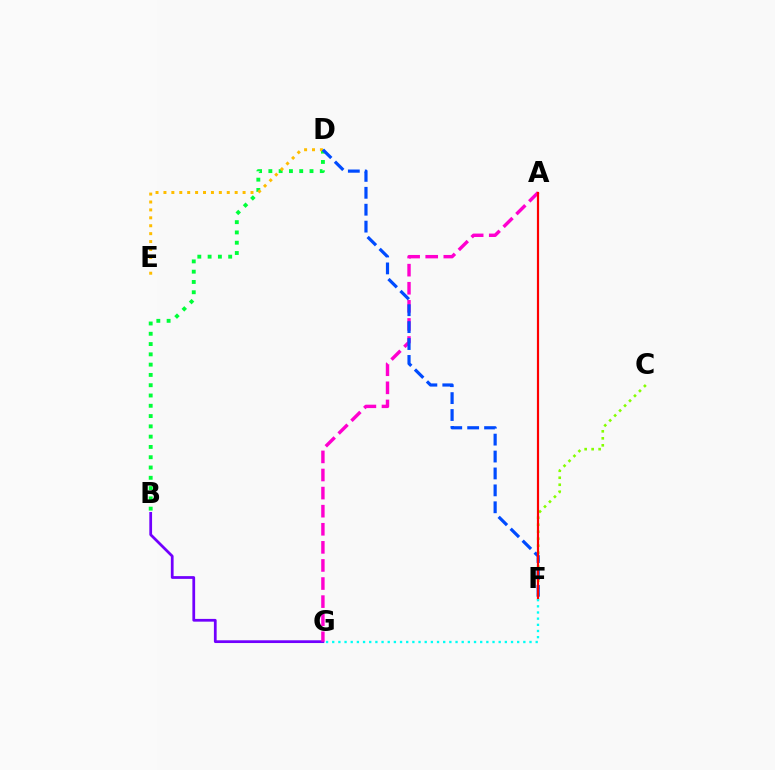{('B', 'G'): [{'color': '#7200ff', 'line_style': 'solid', 'thickness': 1.98}], ('B', 'D'): [{'color': '#00ff39', 'line_style': 'dotted', 'thickness': 2.8}], ('D', 'E'): [{'color': '#ffbd00', 'line_style': 'dotted', 'thickness': 2.15}], ('A', 'G'): [{'color': '#ff00cf', 'line_style': 'dashed', 'thickness': 2.46}], ('C', 'F'): [{'color': '#84ff00', 'line_style': 'dotted', 'thickness': 1.9}], ('D', 'F'): [{'color': '#004bff', 'line_style': 'dashed', 'thickness': 2.3}], ('A', 'F'): [{'color': '#ff0000', 'line_style': 'solid', 'thickness': 1.58}], ('F', 'G'): [{'color': '#00fff6', 'line_style': 'dotted', 'thickness': 1.68}]}